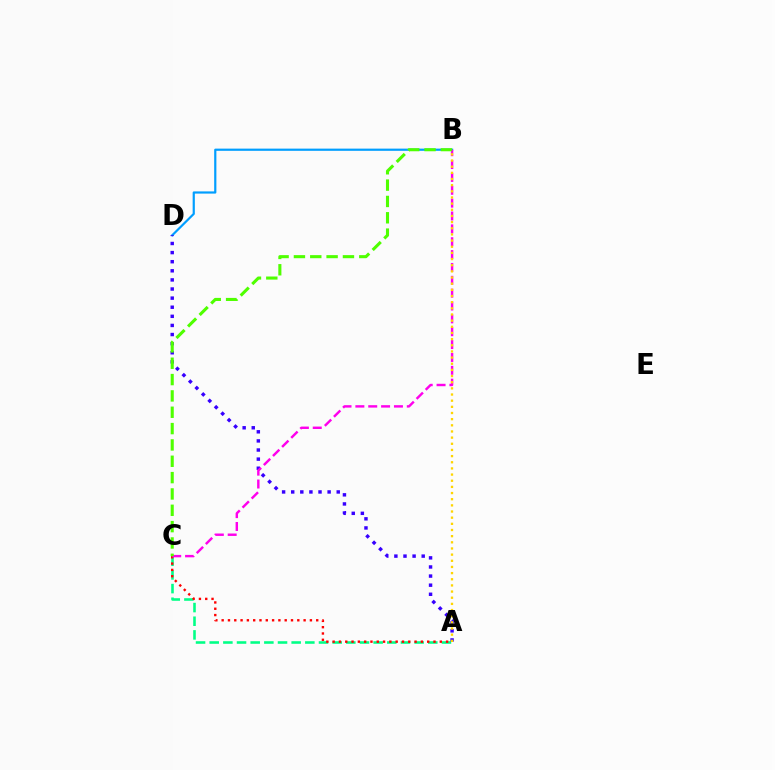{('B', 'D'): [{'color': '#009eff', 'line_style': 'solid', 'thickness': 1.58}], ('A', 'C'): [{'color': '#00ff86', 'line_style': 'dashed', 'thickness': 1.86}, {'color': '#ff0000', 'line_style': 'dotted', 'thickness': 1.71}], ('A', 'D'): [{'color': '#3700ff', 'line_style': 'dotted', 'thickness': 2.47}], ('B', 'C'): [{'color': '#ff00ed', 'line_style': 'dashed', 'thickness': 1.75}, {'color': '#4fff00', 'line_style': 'dashed', 'thickness': 2.22}], ('A', 'B'): [{'color': '#ffd500', 'line_style': 'dotted', 'thickness': 1.67}]}